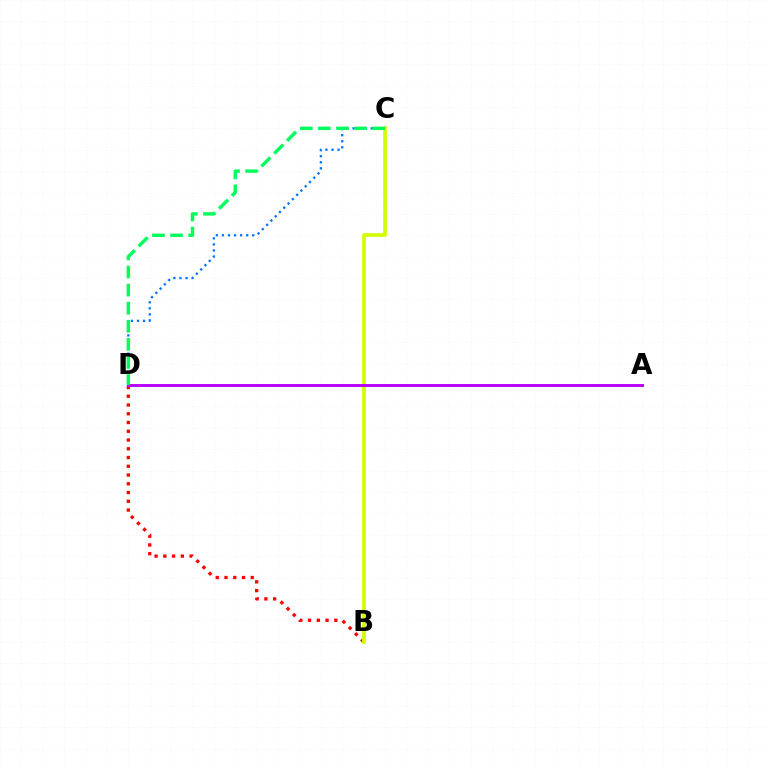{('B', 'D'): [{'color': '#ff0000', 'line_style': 'dotted', 'thickness': 2.38}], ('C', 'D'): [{'color': '#0074ff', 'line_style': 'dotted', 'thickness': 1.65}, {'color': '#00ff5c', 'line_style': 'dashed', 'thickness': 2.46}], ('B', 'C'): [{'color': '#d1ff00', 'line_style': 'solid', 'thickness': 2.7}], ('A', 'D'): [{'color': '#b900ff', 'line_style': 'solid', 'thickness': 2.11}]}